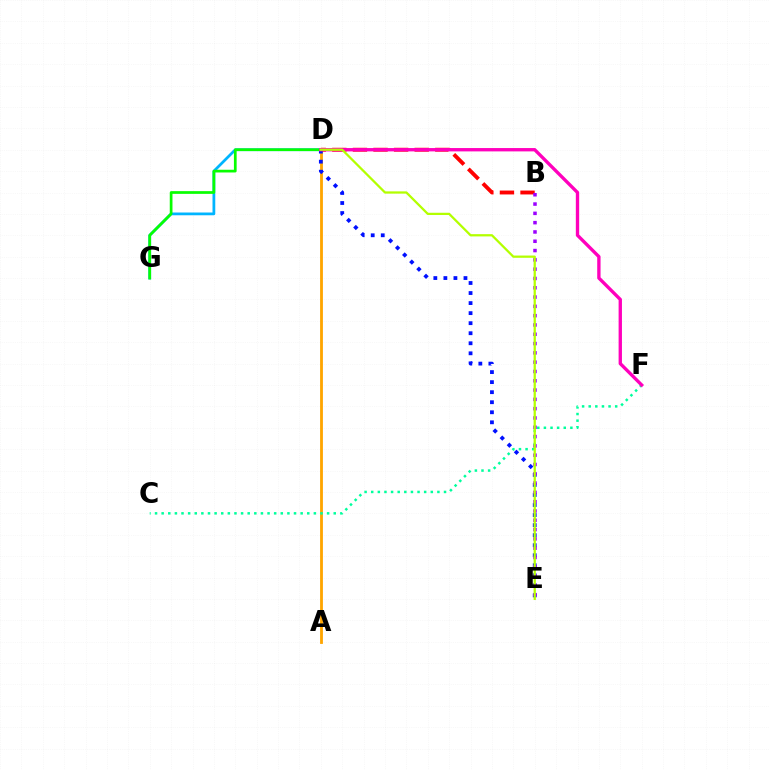{('D', 'G'): [{'color': '#00b5ff', 'line_style': 'solid', 'thickness': 1.99}, {'color': '#08ff00', 'line_style': 'solid', 'thickness': 1.96}], ('A', 'D'): [{'color': '#ffa500', 'line_style': 'solid', 'thickness': 2.03}], ('B', 'D'): [{'color': '#ff0000', 'line_style': 'dashed', 'thickness': 2.8}], ('D', 'E'): [{'color': '#0010ff', 'line_style': 'dotted', 'thickness': 2.73}, {'color': '#b3ff00', 'line_style': 'solid', 'thickness': 1.62}], ('B', 'E'): [{'color': '#9b00ff', 'line_style': 'dotted', 'thickness': 2.53}], ('C', 'F'): [{'color': '#00ff9d', 'line_style': 'dotted', 'thickness': 1.8}], ('D', 'F'): [{'color': '#ff00bd', 'line_style': 'solid', 'thickness': 2.41}]}